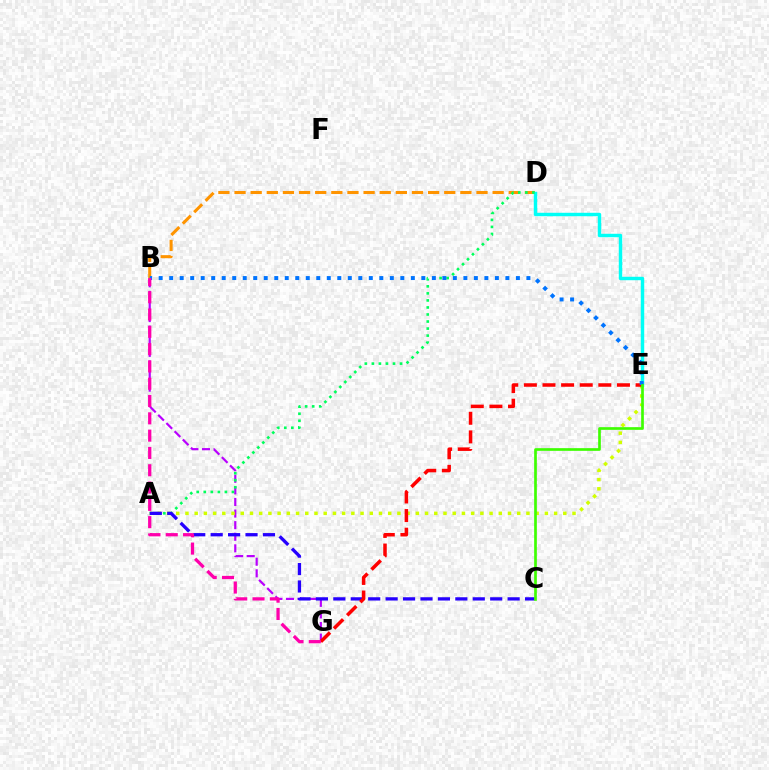{('B', 'G'): [{'color': '#b900ff', 'line_style': 'dashed', 'thickness': 1.57}, {'color': '#ff00ac', 'line_style': 'dashed', 'thickness': 2.35}], ('B', 'D'): [{'color': '#ff9400', 'line_style': 'dashed', 'thickness': 2.19}], ('A', 'E'): [{'color': '#d1ff00', 'line_style': 'dotted', 'thickness': 2.5}], ('D', 'E'): [{'color': '#00fff6', 'line_style': 'solid', 'thickness': 2.48}], ('A', 'D'): [{'color': '#00ff5c', 'line_style': 'dotted', 'thickness': 1.91}], ('A', 'C'): [{'color': '#2500ff', 'line_style': 'dashed', 'thickness': 2.37}], ('E', 'G'): [{'color': '#ff0000', 'line_style': 'dashed', 'thickness': 2.53}], ('B', 'E'): [{'color': '#0074ff', 'line_style': 'dotted', 'thickness': 2.85}], ('C', 'E'): [{'color': '#3dff00', 'line_style': 'solid', 'thickness': 1.93}]}